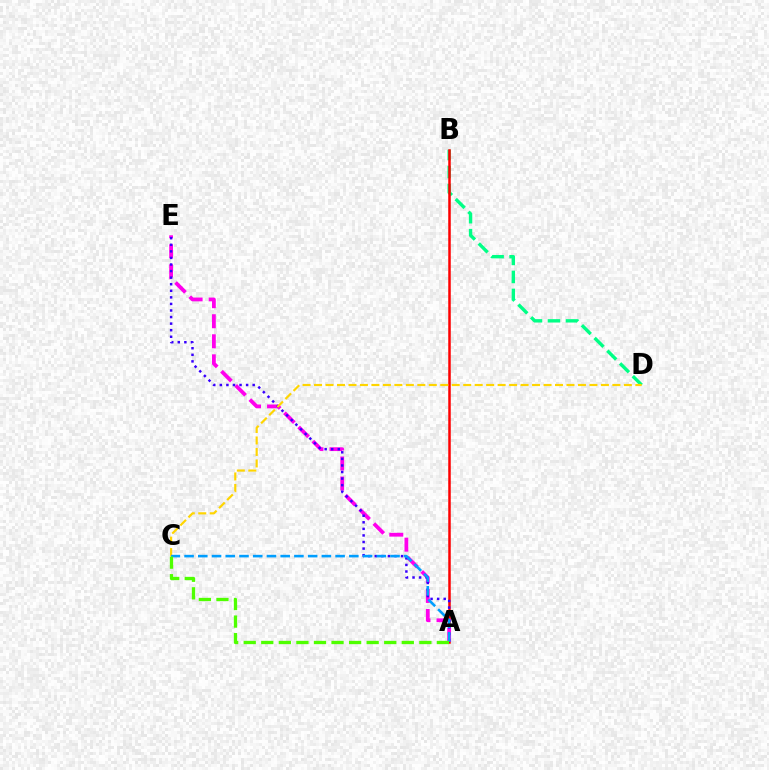{('B', 'D'): [{'color': '#00ff86', 'line_style': 'dashed', 'thickness': 2.45}], ('A', 'B'): [{'color': '#ff0000', 'line_style': 'solid', 'thickness': 1.8}], ('A', 'E'): [{'color': '#ff00ed', 'line_style': 'dashed', 'thickness': 2.72}, {'color': '#3700ff', 'line_style': 'dotted', 'thickness': 1.79}], ('C', 'D'): [{'color': '#ffd500', 'line_style': 'dashed', 'thickness': 1.56}], ('A', 'C'): [{'color': '#009eff', 'line_style': 'dashed', 'thickness': 1.87}, {'color': '#4fff00', 'line_style': 'dashed', 'thickness': 2.39}]}